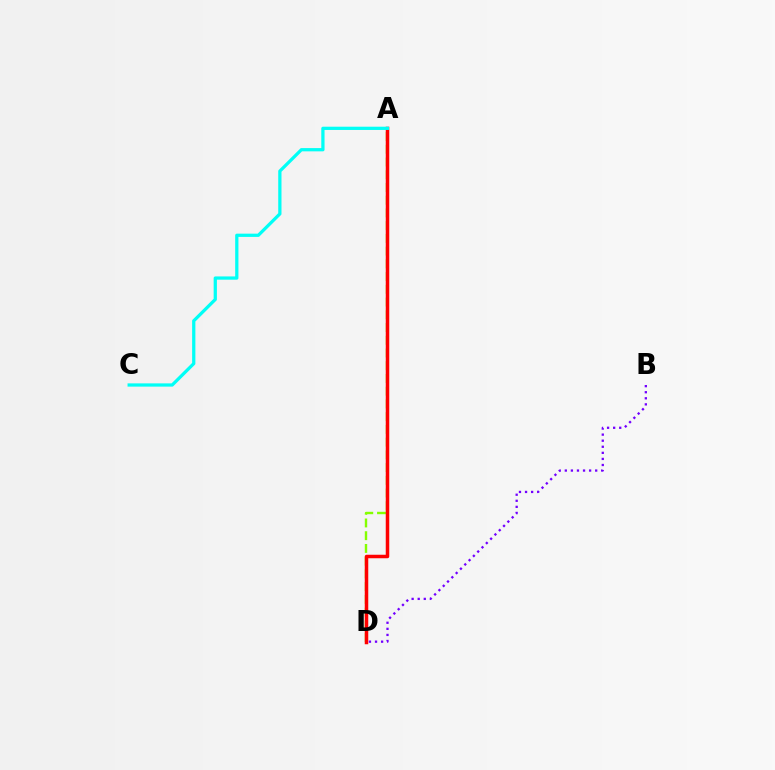{('A', 'D'): [{'color': '#84ff00', 'line_style': 'dashed', 'thickness': 1.73}, {'color': '#ff0000', 'line_style': 'solid', 'thickness': 2.52}], ('B', 'D'): [{'color': '#7200ff', 'line_style': 'dotted', 'thickness': 1.65}], ('A', 'C'): [{'color': '#00fff6', 'line_style': 'solid', 'thickness': 2.34}]}